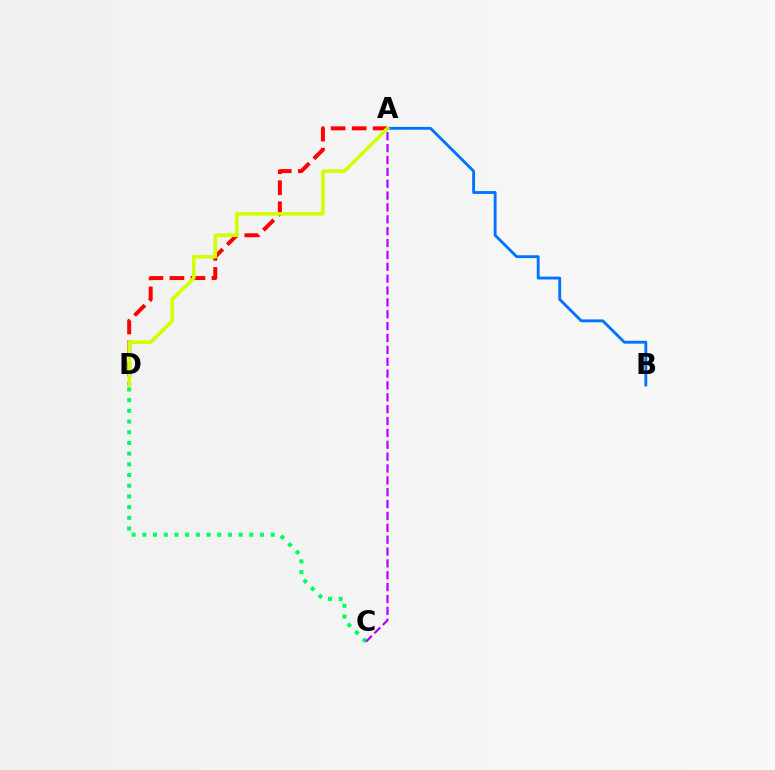{('A', 'B'): [{'color': '#0074ff', 'line_style': 'solid', 'thickness': 2.06}], ('A', 'D'): [{'color': '#ff0000', 'line_style': 'dashed', 'thickness': 2.86}, {'color': '#d1ff00', 'line_style': 'solid', 'thickness': 2.58}], ('C', 'D'): [{'color': '#00ff5c', 'line_style': 'dotted', 'thickness': 2.91}], ('A', 'C'): [{'color': '#b900ff', 'line_style': 'dashed', 'thickness': 1.61}]}